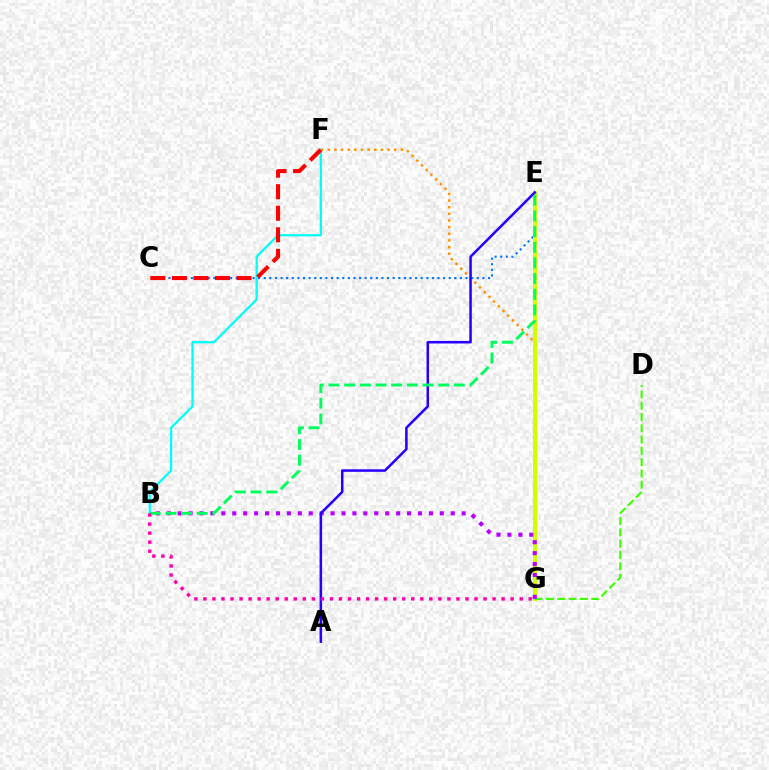{('C', 'E'): [{'color': '#0074ff', 'line_style': 'dotted', 'thickness': 1.52}], ('F', 'G'): [{'color': '#ff9400', 'line_style': 'dotted', 'thickness': 1.81}], ('E', 'G'): [{'color': '#d1ff00', 'line_style': 'solid', 'thickness': 2.94}], ('D', 'G'): [{'color': '#3dff00', 'line_style': 'dashed', 'thickness': 1.53}], ('B', 'F'): [{'color': '#00fff6', 'line_style': 'solid', 'thickness': 1.65}], ('B', 'G'): [{'color': '#b900ff', 'line_style': 'dotted', 'thickness': 2.97}, {'color': '#ff00ac', 'line_style': 'dotted', 'thickness': 2.46}], ('C', 'F'): [{'color': '#ff0000', 'line_style': 'dashed', 'thickness': 2.93}], ('A', 'E'): [{'color': '#2500ff', 'line_style': 'solid', 'thickness': 1.82}], ('B', 'E'): [{'color': '#00ff5c', 'line_style': 'dashed', 'thickness': 2.13}]}